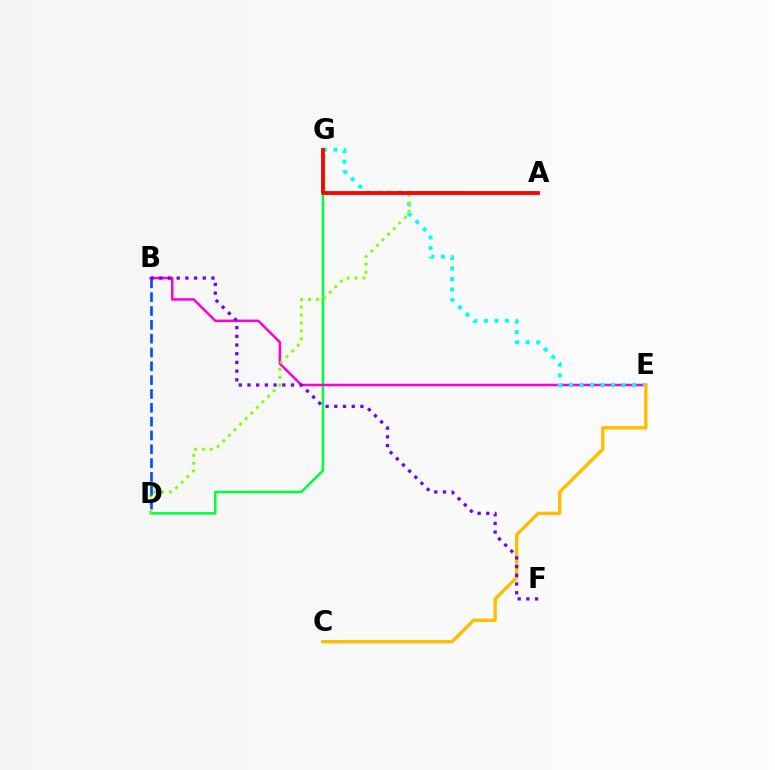{('D', 'G'): [{'color': '#00ff39', 'line_style': 'solid', 'thickness': 1.8}], ('B', 'E'): [{'color': '#ff00cf', 'line_style': 'solid', 'thickness': 1.81}], ('E', 'G'): [{'color': '#00fff6', 'line_style': 'dotted', 'thickness': 2.86}], ('A', 'D'): [{'color': '#84ff00', 'line_style': 'dotted', 'thickness': 2.15}], ('A', 'G'): [{'color': '#ff0000', 'line_style': 'solid', 'thickness': 2.74}], ('C', 'E'): [{'color': '#ffbd00', 'line_style': 'solid', 'thickness': 2.44}], ('B', 'D'): [{'color': '#004bff', 'line_style': 'dashed', 'thickness': 1.88}], ('B', 'F'): [{'color': '#7200ff', 'line_style': 'dotted', 'thickness': 2.36}]}